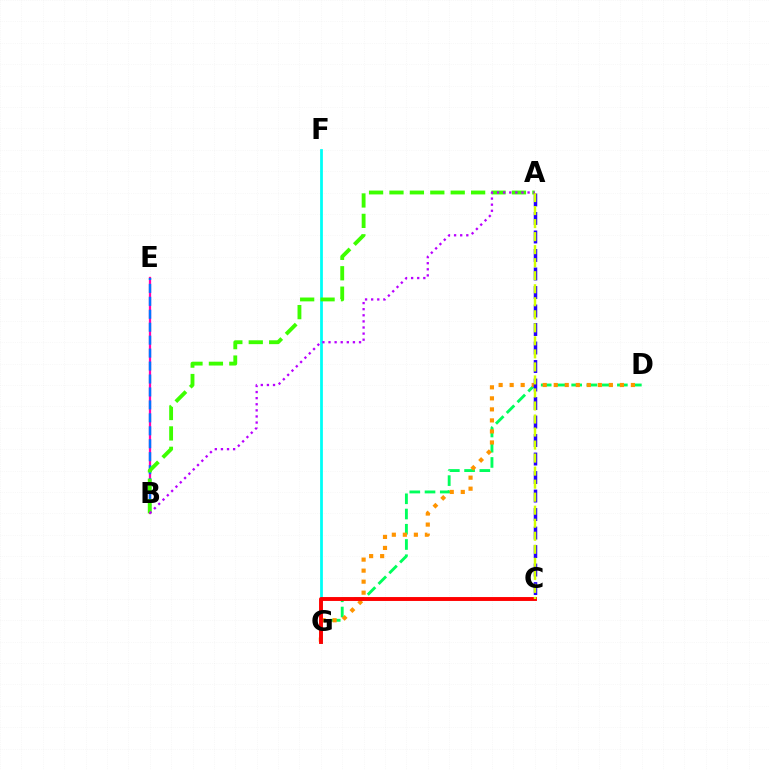{('D', 'G'): [{'color': '#00ff5c', 'line_style': 'dashed', 'thickness': 2.07}, {'color': '#ff9400', 'line_style': 'dotted', 'thickness': 2.99}], ('A', 'C'): [{'color': '#2500ff', 'line_style': 'dashed', 'thickness': 2.51}, {'color': '#d1ff00', 'line_style': 'dashed', 'thickness': 1.77}], ('B', 'E'): [{'color': '#ff00ac', 'line_style': 'solid', 'thickness': 1.63}, {'color': '#0074ff', 'line_style': 'dashed', 'thickness': 1.76}], ('F', 'G'): [{'color': '#00fff6', 'line_style': 'solid', 'thickness': 2.0}], ('A', 'B'): [{'color': '#3dff00', 'line_style': 'dashed', 'thickness': 2.77}, {'color': '#b900ff', 'line_style': 'dotted', 'thickness': 1.66}], ('C', 'G'): [{'color': '#ff0000', 'line_style': 'solid', 'thickness': 2.81}]}